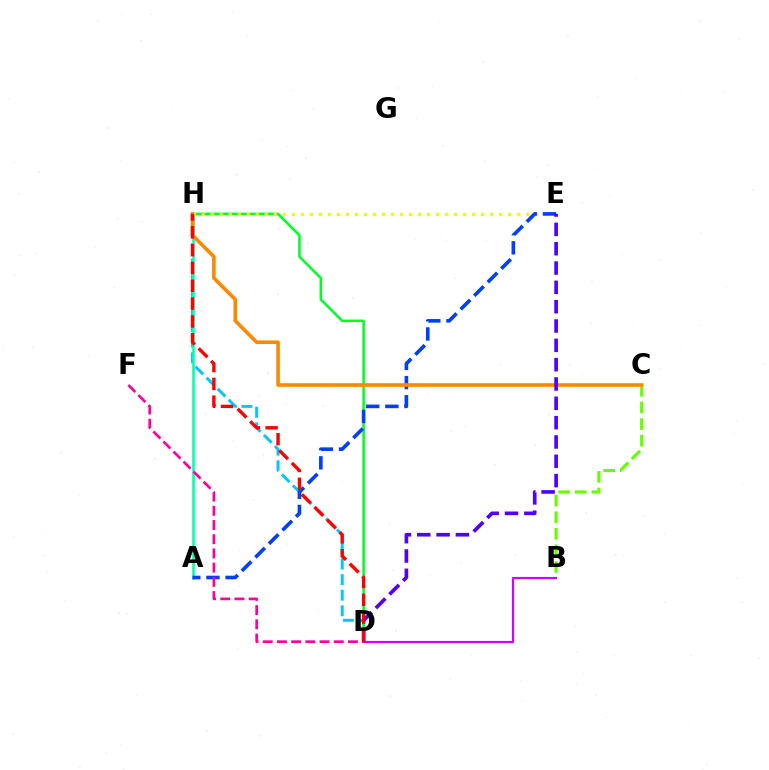{('B', 'C'): [{'color': '#66ff00', 'line_style': 'dashed', 'thickness': 2.26}], ('D', 'H'): [{'color': '#00c7ff', 'line_style': 'dashed', 'thickness': 2.12}, {'color': '#00ff27', 'line_style': 'solid', 'thickness': 1.83}, {'color': '#ff0000', 'line_style': 'dashed', 'thickness': 2.42}], ('A', 'H'): [{'color': '#00ffaf', 'line_style': 'solid', 'thickness': 1.84}], ('E', 'H'): [{'color': '#eeff00', 'line_style': 'dotted', 'thickness': 2.45}], ('B', 'D'): [{'color': '#d600ff', 'line_style': 'solid', 'thickness': 1.57}], ('A', 'E'): [{'color': '#003fff', 'line_style': 'dashed', 'thickness': 2.6}], ('C', 'H'): [{'color': '#ff8800', 'line_style': 'solid', 'thickness': 2.6}], ('D', 'E'): [{'color': '#4f00ff', 'line_style': 'dashed', 'thickness': 2.63}], ('D', 'F'): [{'color': '#ff00a0', 'line_style': 'dashed', 'thickness': 1.93}]}